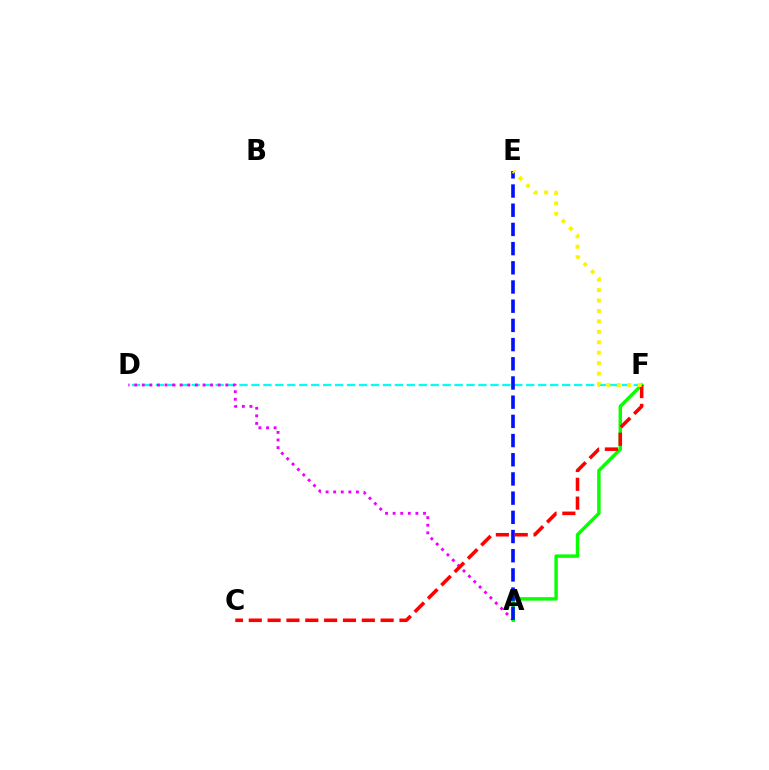{('D', 'F'): [{'color': '#00fff6', 'line_style': 'dashed', 'thickness': 1.62}], ('A', 'D'): [{'color': '#ee00ff', 'line_style': 'dotted', 'thickness': 2.06}], ('A', 'F'): [{'color': '#08ff00', 'line_style': 'solid', 'thickness': 2.47}], ('A', 'E'): [{'color': '#0010ff', 'line_style': 'dashed', 'thickness': 2.61}], ('C', 'F'): [{'color': '#ff0000', 'line_style': 'dashed', 'thickness': 2.56}], ('E', 'F'): [{'color': '#fcf500', 'line_style': 'dotted', 'thickness': 2.84}]}